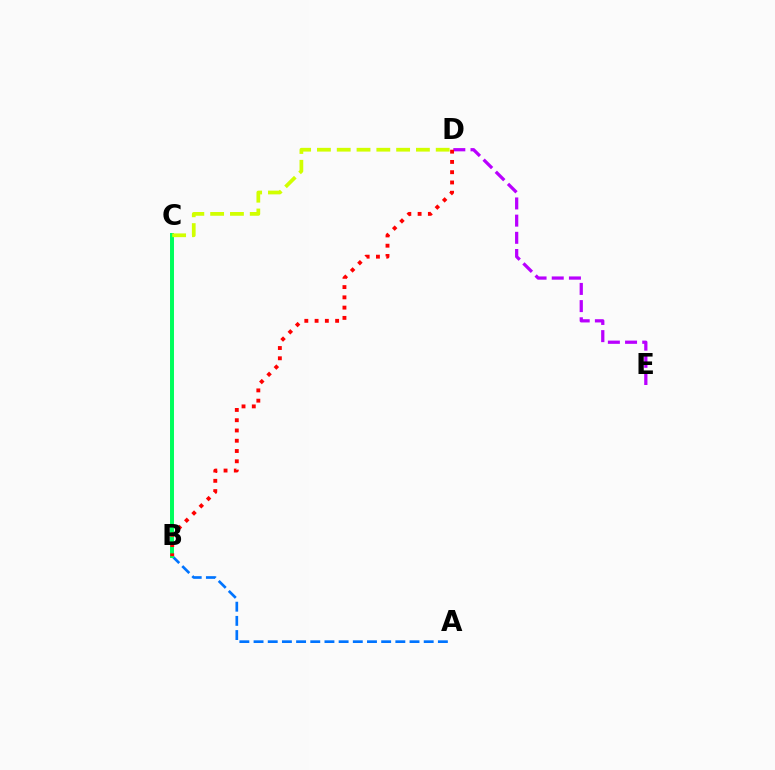{('A', 'B'): [{'color': '#0074ff', 'line_style': 'dashed', 'thickness': 1.93}], ('B', 'C'): [{'color': '#00ff5c', 'line_style': 'solid', 'thickness': 2.86}], ('D', 'E'): [{'color': '#b900ff', 'line_style': 'dashed', 'thickness': 2.33}], ('B', 'D'): [{'color': '#ff0000', 'line_style': 'dotted', 'thickness': 2.79}], ('C', 'D'): [{'color': '#d1ff00', 'line_style': 'dashed', 'thickness': 2.69}]}